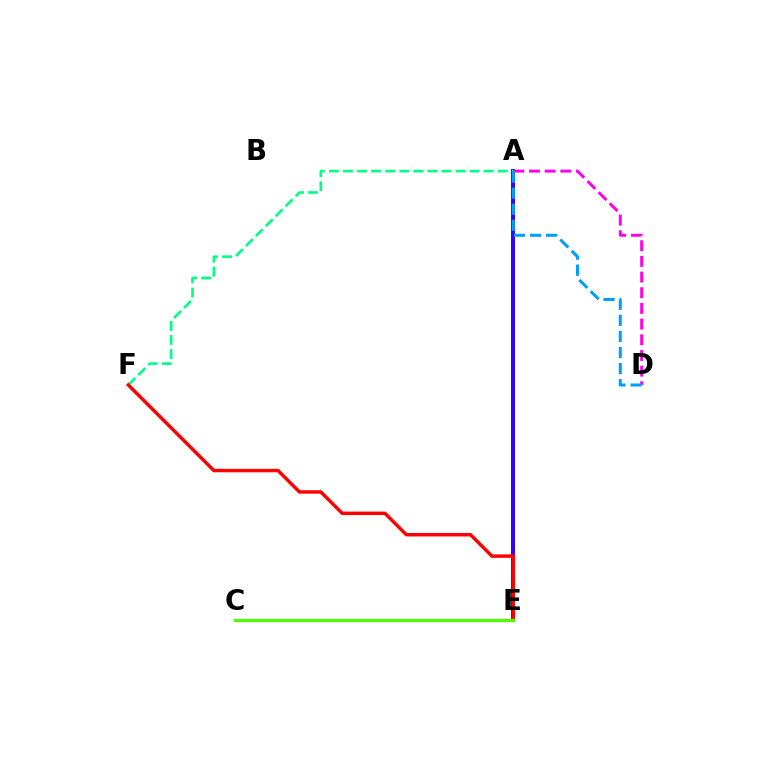{('A', 'E'): [{'color': '#3700ff', 'line_style': 'solid', 'thickness': 2.86}], ('A', 'F'): [{'color': '#00ff86', 'line_style': 'dashed', 'thickness': 1.91}], ('E', 'F'): [{'color': '#ff0000', 'line_style': 'solid', 'thickness': 2.47}], ('A', 'D'): [{'color': '#ff00ed', 'line_style': 'dashed', 'thickness': 2.13}, {'color': '#009eff', 'line_style': 'dashed', 'thickness': 2.19}], ('C', 'E'): [{'color': '#ffd500', 'line_style': 'dotted', 'thickness': 1.93}, {'color': '#4fff00', 'line_style': 'solid', 'thickness': 2.34}]}